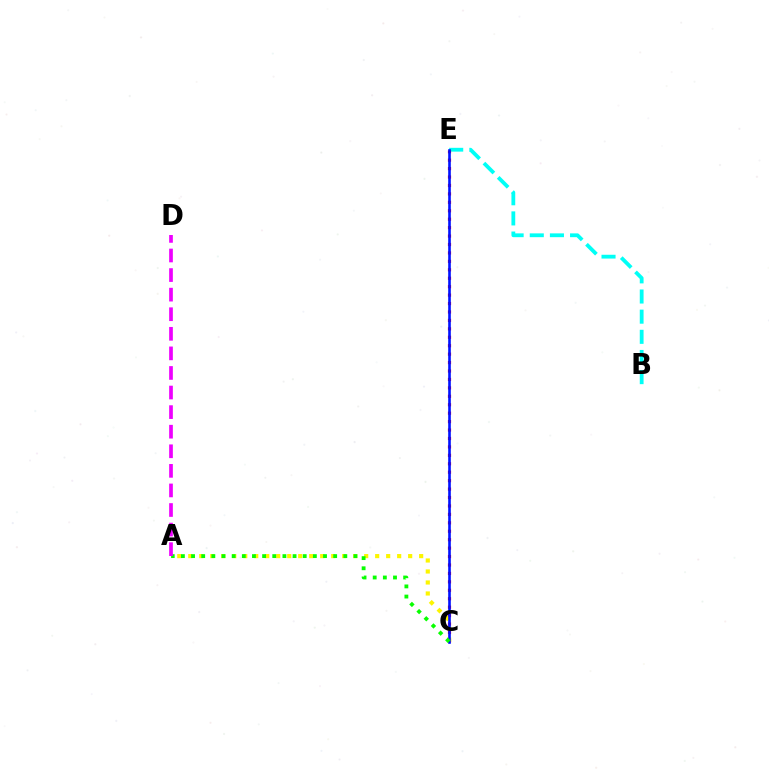{('B', 'E'): [{'color': '#00fff6', 'line_style': 'dashed', 'thickness': 2.74}], ('C', 'E'): [{'color': '#ff0000', 'line_style': 'dotted', 'thickness': 2.29}, {'color': '#0010ff', 'line_style': 'solid', 'thickness': 1.88}], ('A', 'C'): [{'color': '#fcf500', 'line_style': 'dotted', 'thickness': 2.99}, {'color': '#08ff00', 'line_style': 'dotted', 'thickness': 2.76}], ('A', 'D'): [{'color': '#ee00ff', 'line_style': 'dashed', 'thickness': 2.66}]}